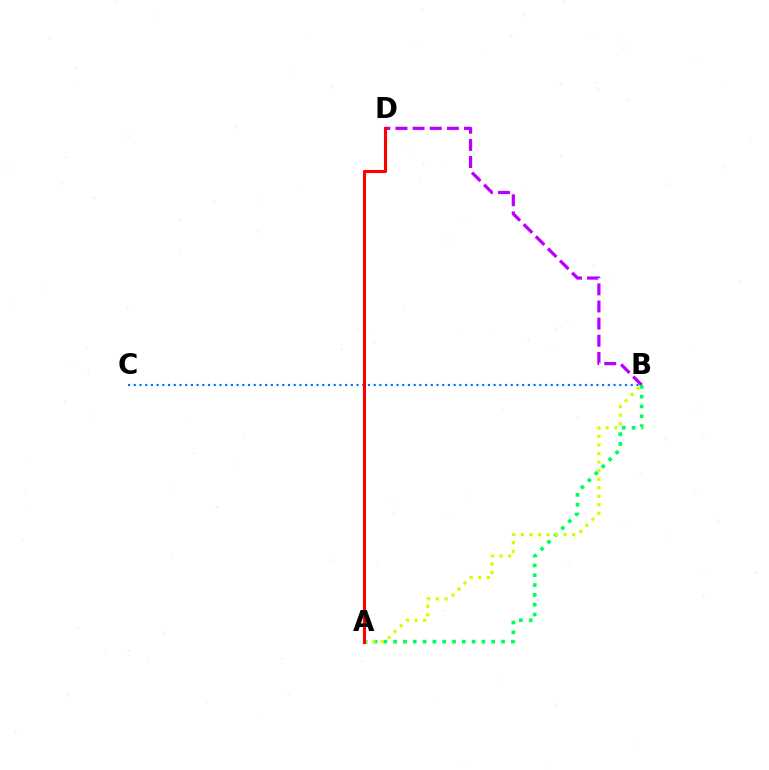{('B', 'C'): [{'color': '#0074ff', 'line_style': 'dotted', 'thickness': 1.55}], ('B', 'D'): [{'color': '#b900ff', 'line_style': 'dashed', 'thickness': 2.33}], ('A', 'B'): [{'color': '#00ff5c', 'line_style': 'dotted', 'thickness': 2.67}, {'color': '#d1ff00', 'line_style': 'dotted', 'thickness': 2.32}], ('A', 'D'): [{'color': '#ff0000', 'line_style': 'solid', 'thickness': 2.22}]}